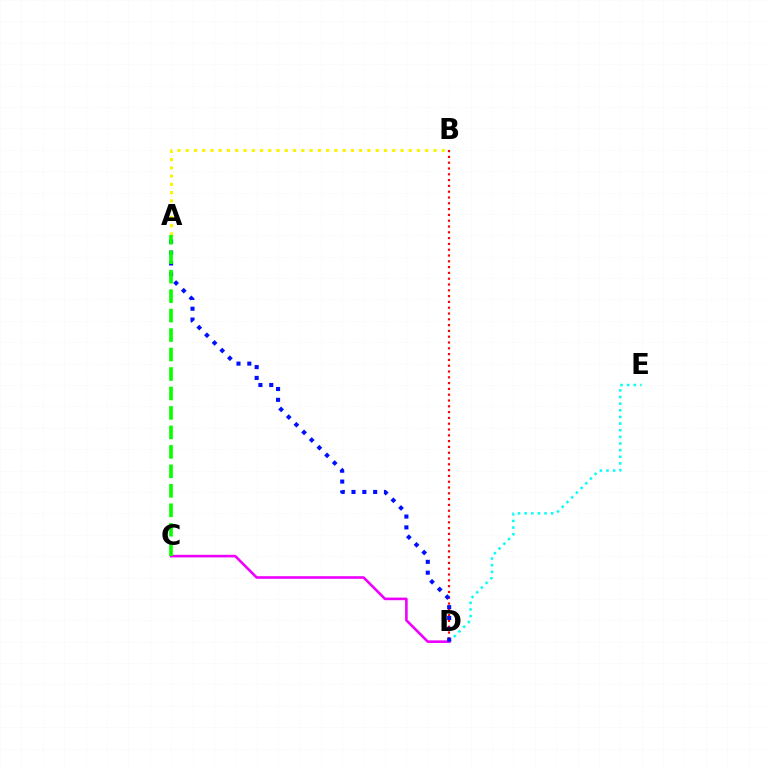{('B', 'D'): [{'color': '#ff0000', 'line_style': 'dotted', 'thickness': 1.58}], ('D', 'E'): [{'color': '#00fff6', 'line_style': 'dotted', 'thickness': 1.8}], ('C', 'D'): [{'color': '#ee00ff', 'line_style': 'solid', 'thickness': 1.88}], ('A', 'B'): [{'color': '#fcf500', 'line_style': 'dotted', 'thickness': 2.24}], ('A', 'D'): [{'color': '#0010ff', 'line_style': 'dotted', 'thickness': 2.94}], ('A', 'C'): [{'color': '#08ff00', 'line_style': 'dashed', 'thickness': 2.64}]}